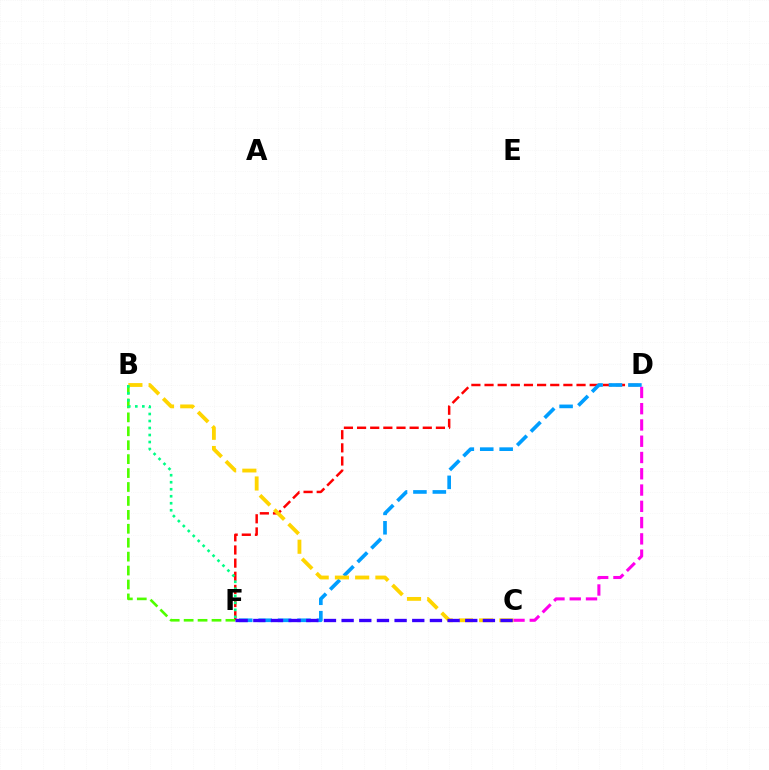{('D', 'F'): [{'color': '#ff0000', 'line_style': 'dashed', 'thickness': 1.79}, {'color': '#009eff', 'line_style': 'dashed', 'thickness': 2.64}], ('B', 'F'): [{'color': '#4fff00', 'line_style': 'dashed', 'thickness': 1.89}, {'color': '#00ff86', 'line_style': 'dotted', 'thickness': 1.9}], ('C', 'D'): [{'color': '#ff00ed', 'line_style': 'dashed', 'thickness': 2.21}], ('B', 'C'): [{'color': '#ffd500', 'line_style': 'dashed', 'thickness': 2.75}], ('C', 'F'): [{'color': '#3700ff', 'line_style': 'dashed', 'thickness': 2.4}]}